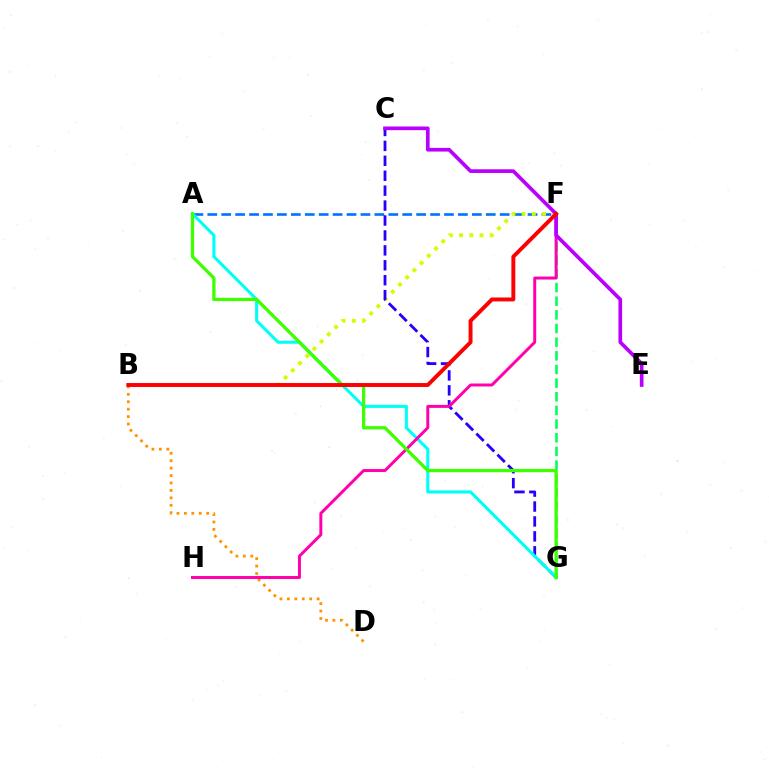{('A', 'F'): [{'color': '#0074ff', 'line_style': 'dashed', 'thickness': 1.89}], ('B', 'D'): [{'color': '#ff9400', 'line_style': 'dotted', 'thickness': 2.02}], ('B', 'F'): [{'color': '#d1ff00', 'line_style': 'dotted', 'thickness': 2.77}, {'color': '#ff0000', 'line_style': 'solid', 'thickness': 2.83}], ('F', 'G'): [{'color': '#00ff5c', 'line_style': 'dashed', 'thickness': 1.86}], ('C', 'G'): [{'color': '#2500ff', 'line_style': 'dashed', 'thickness': 2.03}], ('A', 'G'): [{'color': '#00fff6', 'line_style': 'solid', 'thickness': 2.2}, {'color': '#3dff00', 'line_style': 'solid', 'thickness': 2.35}], ('F', 'H'): [{'color': '#ff00ac', 'line_style': 'solid', 'thickness': 2.14}], ('C', 'E'): [{'color': '#b900ff', 'line_style': 'solid', 'thickness': 2.65}]}